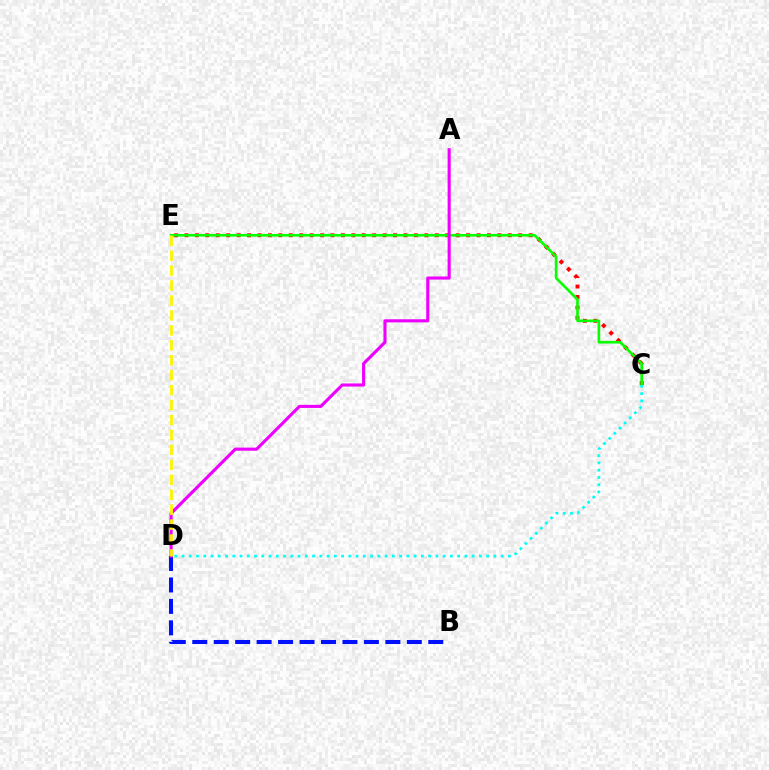{('C', 'E'): [{'color': '#ff0000', 'line_style': 'dotted', 'thickness': 2.83}, {'color': '#08ff00', 'line_style': 'solid', 'thickness': 1.9}], ('B', 'D'): [{'color': '#0010ff', 'line_style': 'dashed', 'thickness': 2.91}], ('A', 'D'): [{'color': '#ee00ff', 'line_style': 'solid', 'thickness': 2.24}], ('D', 'E'): [{'color': '#fcf500', 'line_style': 'dashed', 'thickness': 2.03}], ('C', 'D'): [{'color': '#00fff6', 'line_style': 'dotted', 'thickness': 1.97}]}